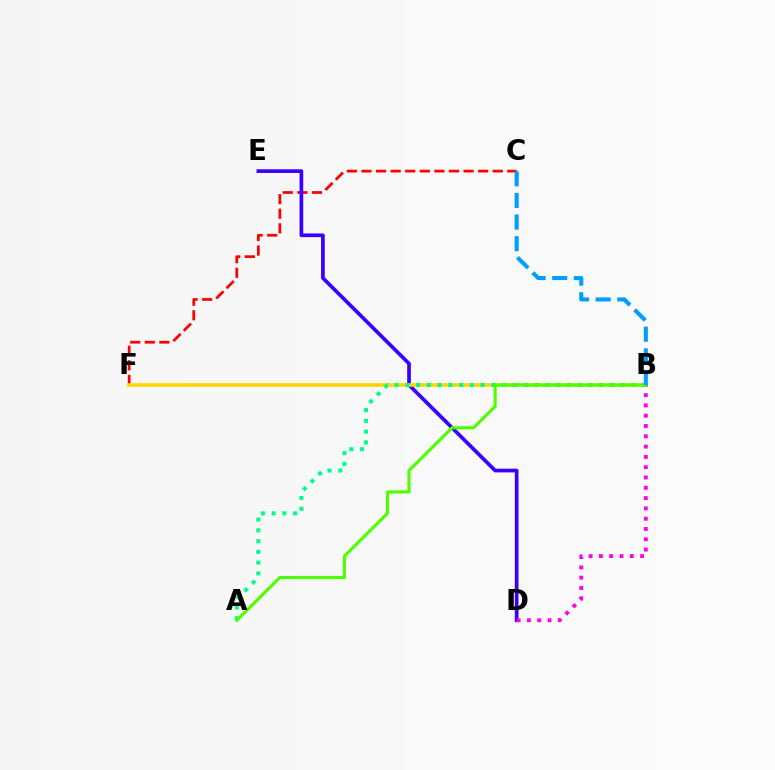{('C', 'F'): [{'color': '#ff0000', 'line_style': 'dashed', 'thickness': 1.98}], ('D', 'E'): [{'color': '#3700ff', 'line_style': 'solid', 'thickness': 2.66}], ('B', 'F'): [{'color': '#ffd500', 'line_style': 'solid', 'thickness': 2.6}], ('B', 'D'): [{'color': '#ff00ed', 'line_style': 'dotted', 'thickness': 2.8}], ('A', 'B'): [{'color': '#00ff86', 'line_style': 'dotted', 'thickness': 2.92}, {'color': '#4fff00', 'line_style': 'solid', 'thickness': 2.26}], ('B', 'C'): [{'color': '#009eff', 'line_style': 'dashed', 'thickness': 2.94}]}